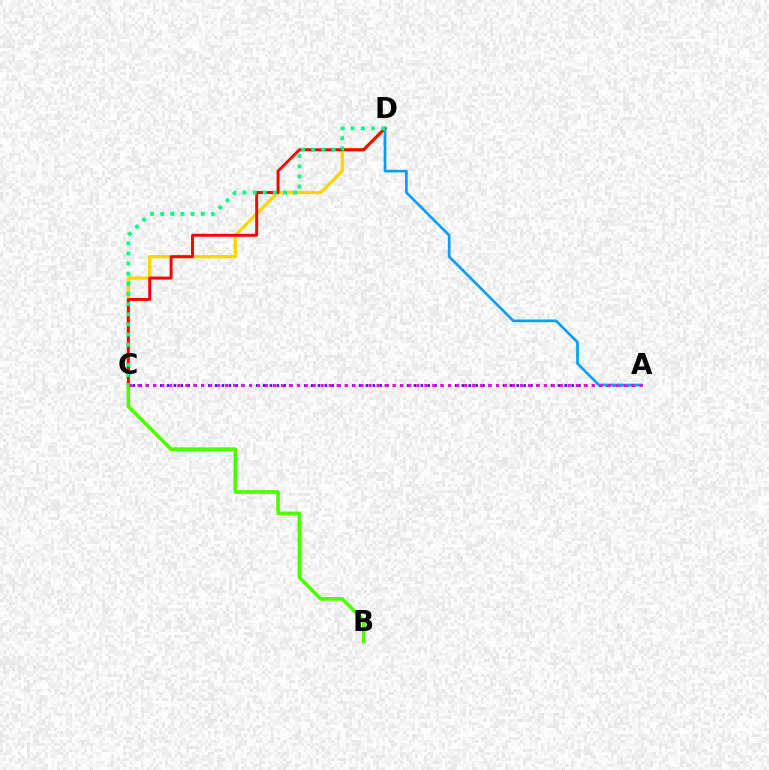{('C', 'D'): [{'color': '#ffd500', 'line_style': 'solid', 'thickness': 2.38}, {'color': '#ff0000', 'line_style': 'solid', 'thickness': 2.1}, {'color': '#00ff86', 'line_style': 'dotted', 'thickness': 2.75}], ('A', 'C'): [{'color': '#3700ff', 'line_style': 'dotted', 'thickness': 1.86}, {'color': '#ff00ed', 'line_style': 'dotted', 'thickness': 2.17}], ('A', 'D'): [{'color': '#009eff', 'line_style': 'solid', 'thickness': 1.92}], ('B', 'C'): [{'color': '#4fff00', 'line_style': 'solid', 'thickness': 2.63}]}